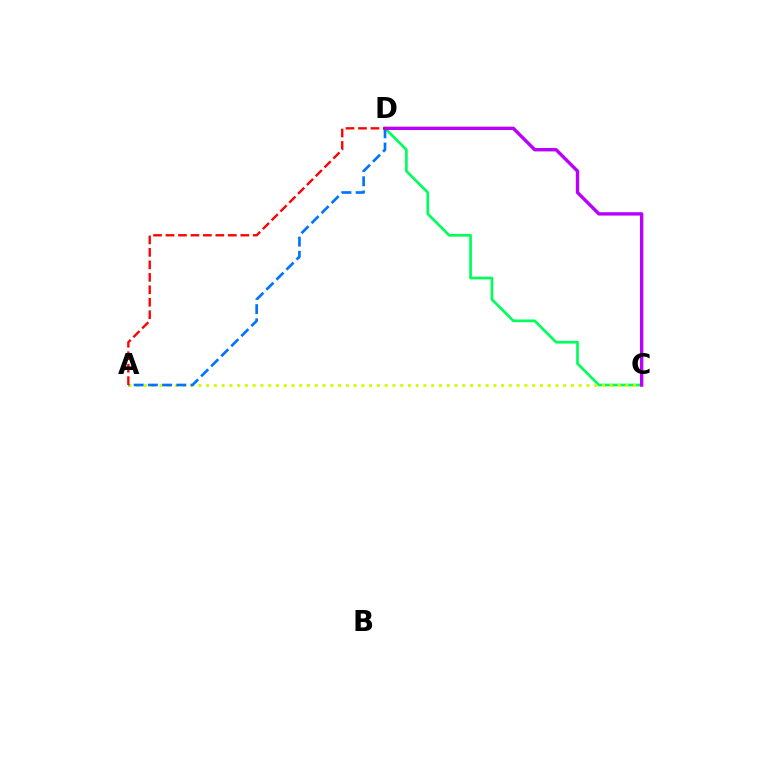{('C', 'D'): [{'color': '#00ff5c', 'line_style': 'solid', 'thickness': 1.94}, {'color': '#b900ff', 'line_style': 'solid', 'thickness': 2.43}], ('A', 'C'): [{'color': '#d1ff00', 'line_style': 'dotted', 'thickness': 2.11}], ('A', 'D'): [{'color': '#0074ff', 'line_style': 'dashed', 'thickness': 1.93}, {'color': '#ff0000', 'line_style': 'dashed', 'thickness': 1.69}]}